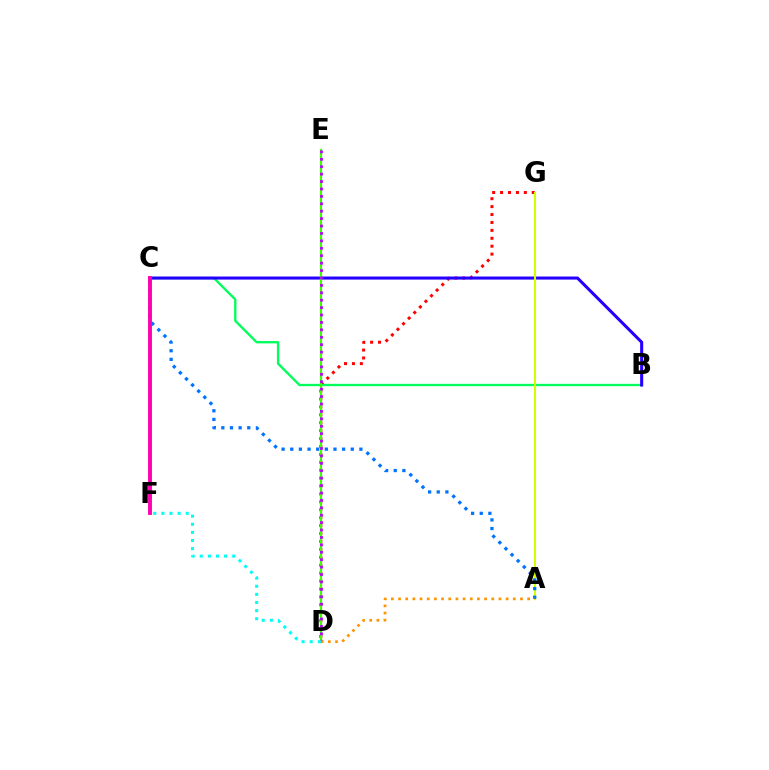{('D', 'G'): [{'color': '#ff0000', 'line_style': 'dotted', 'thickness': 2.15}], ('B', 'C'): [{'color': '#00ff5c', 'line_style': 'solid', 'thickness': 1.69}, {'color': '#2500ff', 'line_style': 'solid', 'thickness': 2.2}], ('D', 'E'): [{'color': '#3dff00', 'line_style': 'solid', 'thickness': 1.6}, {'color': '#b900ff', 'line_style': 'dotted', 'thickness': 2.01}], ('A', 'G'): [{'color': '#d1ff00', 'line_style': 'solid', 'thickness': 1.51}], ('A', 'C'): [{'color': '#0074ff', 'line_style': 'dotted', 'thickness': 2.35}], ('C', 'F'): [{'color': '#ff00ac', 'line_style': 'solid', 'thickness': 2.79}], ('A', 'D'): [{'color': '#ff9400', 'line_style': 'dotted', 'thickness': 1.95}], ('D', 'F'): [{'color': '#00fff6', 'line_style': 'dotted', 'thickness': 2.21}]}